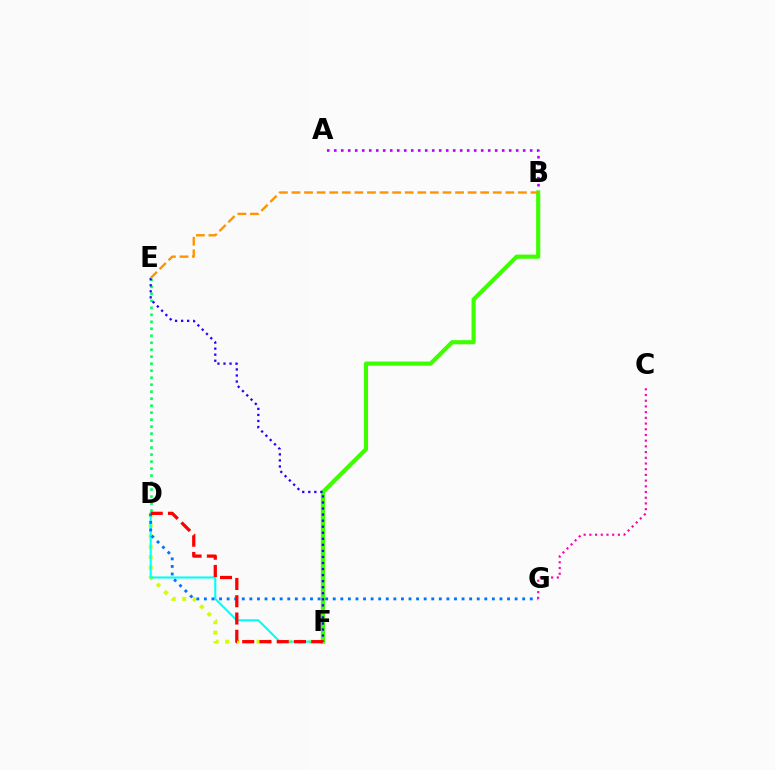{('A', 'B'): [{'color': '#b900ff', 'line_style': 'dotted', 'thickness': 1.9}], ('D', 'F'): [{'color': '#d1ff00', 'line_style': 'dotted', 'thickness': 2.84}, {'color': '#00fff6', 'line_style': 'solid', 'thickness': 1.51}, {'color': '#ff0000', 'line_style': 'dashed', 'thickness': 2.35}], ('D', 'E'): [{'color': '#00ff5c', 'line_style': 'dotted', 'thickness': 1.9}], ('B', 'F'): [{'color': '#3dff00', 'line_style': 'solid', 'thickness': 2.98}], ('C', 'G'): [{'color': '#ff00ac', 'line_style': 'dotted', 'thickness': 1.55}], ('E', 'F'): [{'color': '#2500ff', 'line_style': 'dotted', 'thickness': 1.64}], ('D', 'G'): [{'color': '#0074ff', 'line_style': 'dotted', 'thickness': 2.06}], ('B', 'E'): [{'color': '#ff9400', 'line_style': 'dashed', 'thickness': 1.71}]}